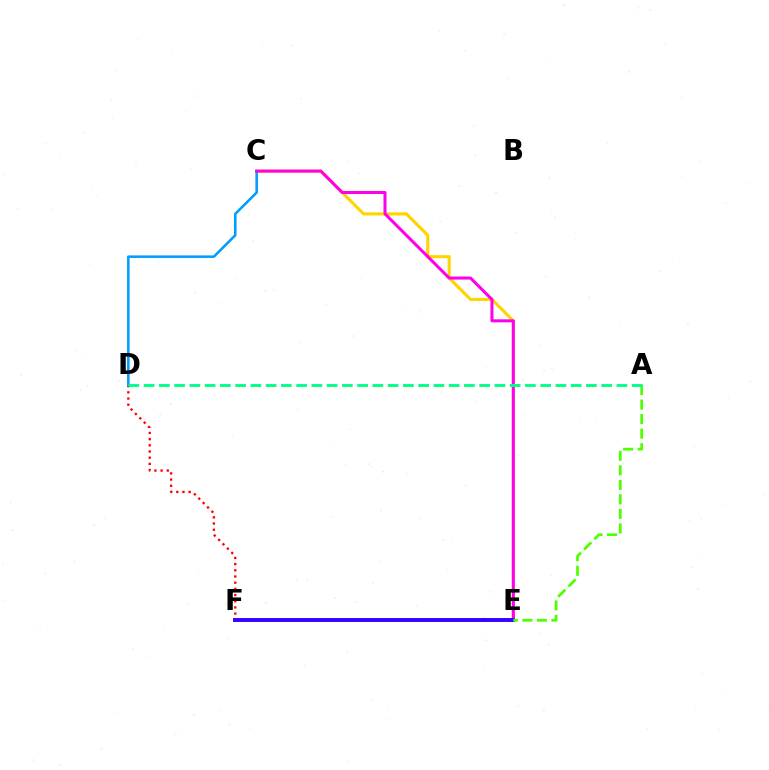{('D', 'F'): [{'color': '#ff0000', 'line_style': 'dotted', 'thickness': 1.68}], ('C', 'E'): [{'color': '#ffd500', 'line_style': 'solid', 'thickness': 2.23}, {'color': '#ff00ed', 'line_style': 'solid', 'thickness': 2.18}], ('C', 'D'): [{'color': '#009eff', 'line_style': 'solid', 'thickness': 1.85}], ('E', 'F'): [{'color': '#3700ff', 'line_style': 'solid', 'thickness': 2.82}], ('A', 'E'): [{'color': '#4fff00', 'line_style': 'dashed', 'thickness': 1.97}], ('A', 'D'): [{'color': '#00ff86', 'line_style': 'dashed', 'thickness': 2.07}]}